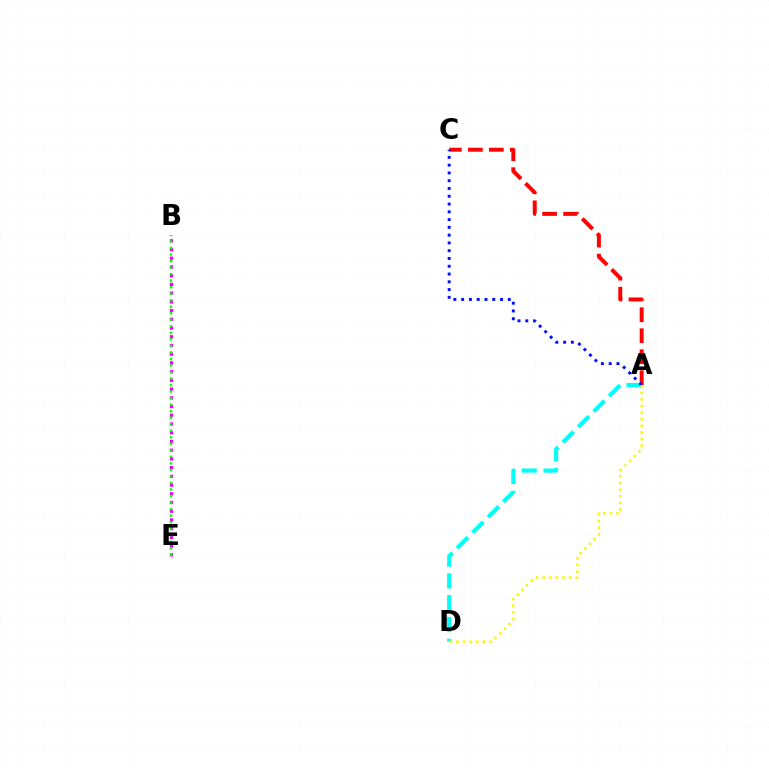{('A', 'D'): [{'color': '#00fff6', 'line_style': 'dashed', 'thickness': 2.97}, {'color': '#fcf500', 'line_style': 'dotted', 'thickness': 1.79}], ('A', 'C'): [{'color': '#ff0000', 'line_style': 'dashed', 'thickness': 2.85}, {'color': '#0010ff', 'line_style': 'dotted', 'thickness': 2.11}], ('B', 'E'): [{'color': '#ee00ff', 'line_style': 'dotted', 'thickness': 2.37}, {'color': '#08ff00', 'line_style': 'dotted', 'thickness': 1.77}]}